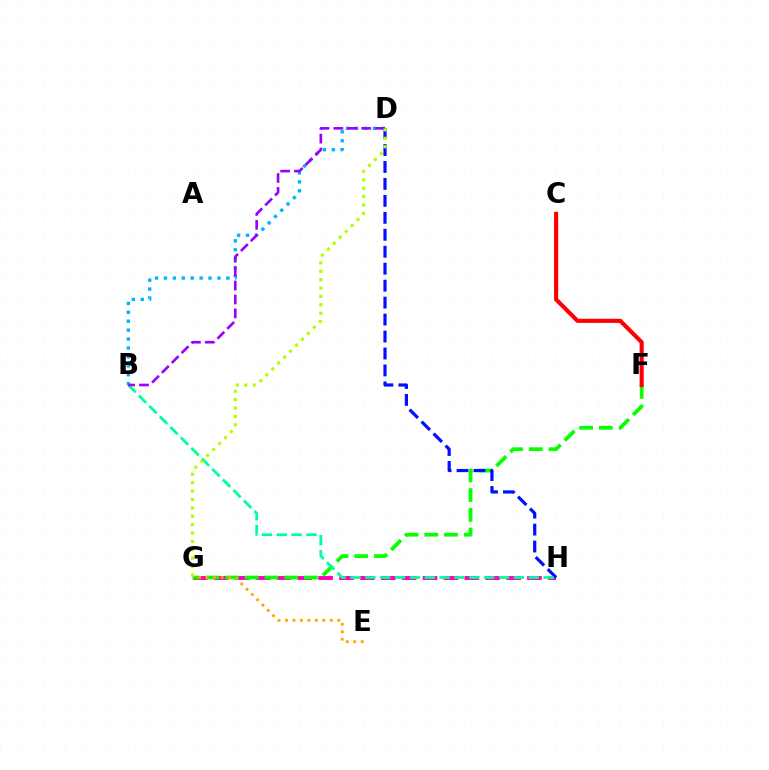{('G', 'H'): [{'color': '#ff00bd', 'line_style': 'dashed', 'thickness': 2.84}], ('F', 'G'): [{'color': '#08ff00', 'line_style': 'dashed', 'thickness': 2.68}], ('B', 'D'): [{'color': '#00b5ff', 'line_style': 'dotted', 'thickness': 2.42}, {'color': '#9b00ff', 'line_style': 'dashed', 'thickness': 1.89}], ('D', 'H'): [{'color': '#0010ff', 'line_style': 'dashed', 'thickness': 2.3}], ('E', 'G'): [{'color': '#ffa500', 'line_style': 'dotted', 'thickness': 2.03}], ('B', 'H'): [{'color': '#00ff9d', 'line_style': 'dashed', 'thickness': 2.02}], ('D', 'G'): [{'color': '#b3ff00', 'line_style': 'dotted', 'thickness': 2.28}], ('C', 'F'): [{'color': '#ff0000', 'line_style': 'solid', 'thickness': 2.97}]}